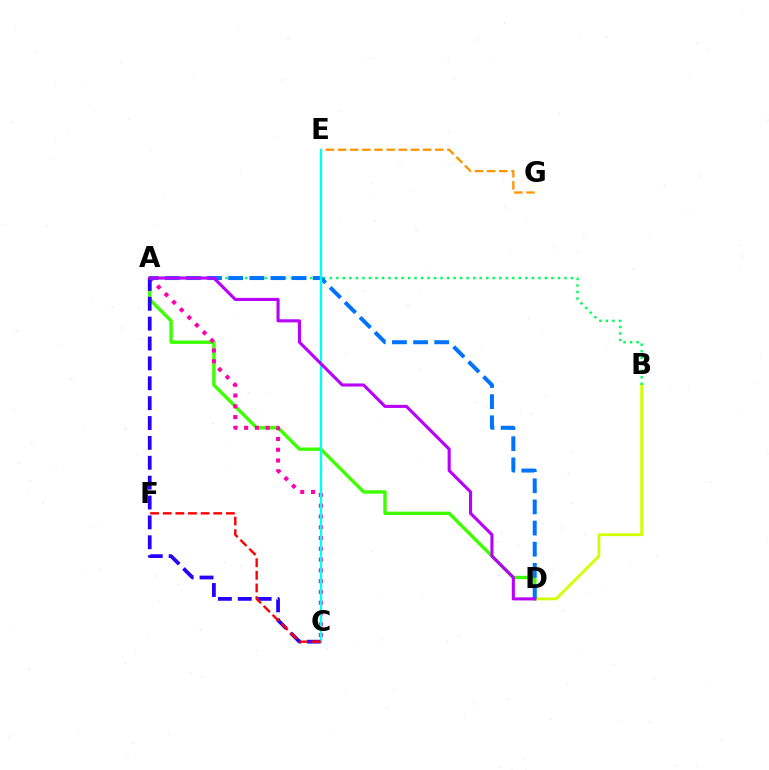{('B', 'D'): [{'color': '#d1ff00', 'line_style': 'solid', 'thickness': 2.03}], ('A', 'B'): [{'color': '#00ff5c', 'line_style': 'dotted', 'thickness': 1.77}], ('A', 'D'): [{'color': '#3dff00', 'line_style': 'solid', 'thickness': 2.43}, {'color': '#0074ff', 'line_style': 'dashed', 'thickness': 2.87}, {'color': '#b900ff', 'line_style': 'solid', 'thickness': 2.23}], ('E', 'G'): [{'color': '#ff9400', 'line_style': 'dashed', 'thickness': 1.65}], ('A', 'C'): [{'color': '#ff00ac', 'line_style': 'dotted', 'thickness': 2.93}, {'color': '#2500ff', 'line_style': 'dashed', 'thickness': 2.7}], ('C', 'E'): [{'color': '#00fff6', 'line_style': 'solid', 'thickness': 1.7}], ('C', 'F'): [{'color': '#ff0000', 'line_style': 'dashed', 'thickness': 1.72}]}